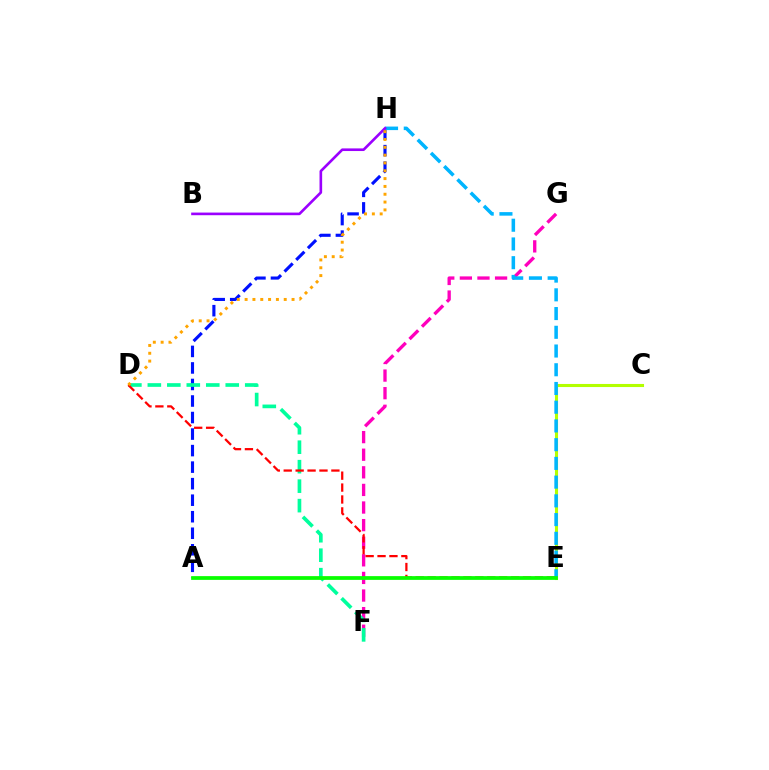{('A', 'H'): [{'color': '#0010ff', 'line_style': 'dashed', 'thickness': 2.25}], ('F', 'G'): [{'color': '#ff00bd', 'line_style': 'dashed', 'thickness': 2.39}], ('C', 'E'): [{'color': '#b3ff00', 'line_style': 'solid', 'thickness': 2.22}], ('D', 'F'): [{'color': '#00ff9d', 'line_style': 'dashed', 'thickness': 2.65}], ('D', 'E'): [{'color': '#ff0000', 'line_style': 'dashed', 'thickness': 1.62}], ('E', 'H'): [{'color': '#00b5ff', 'line_style': 'dashed', 'thickness': 2.54}], ('B', 'H'): [{'color': '#9b00ff', 'line_style': 'solid', 'thickness': 1.9}], ('D', 'H'): [{'color': '#ffa500', 'line_style': 'dotted', 'thickness': 2.13}], ('A', 'E'): [{'color': '#08ff00', 'line_style': 'solid', 'thickness': 2.7}]}